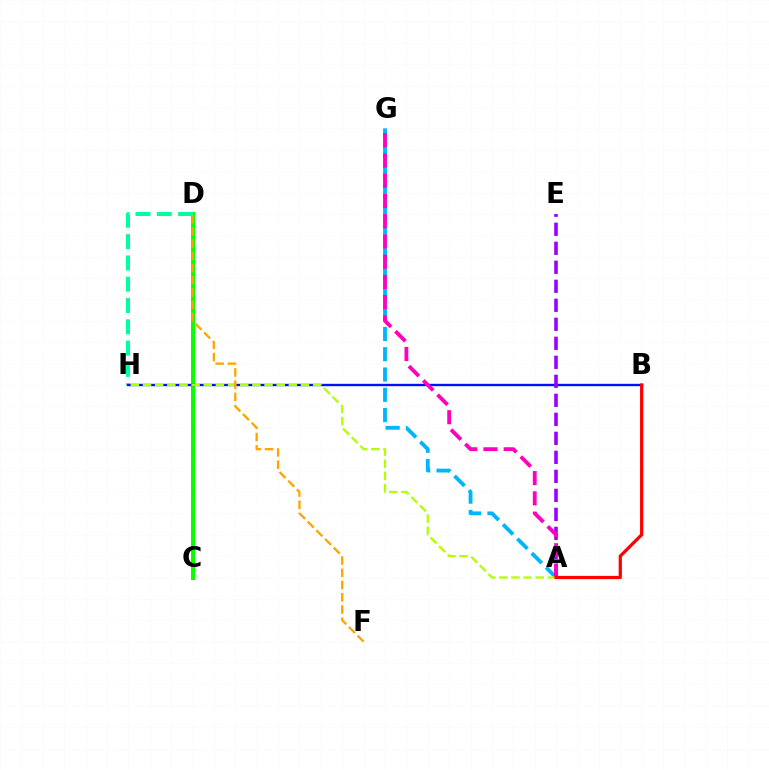{('C', 'D'): [{'color': '#08ff00', 'line_style': 'solid', 'thickness': 2.86}], ('D', 'H'): [{'color': '#00ff9d', 'line_style': 'dashed', 'thickness': 2.89}], ('B', 'H'): [{'color': '#0010ff', 'line_style': 'solid', 'thickness': 1.71}], ('A', 'G'): [{'color': '#00b5ff', 'line_style': 'dashed', 'thickness': 2.76}, {'color': '#ff00bd', 'line_style': 'dashed', 'thickness': 2.75}], ('A', 'E'): [{'color': '#9b00ff', 'line_style': 'dashed', 'thickness': 2.58}], ('A', 'H'): [{'color': '#b3ff00', 'line_style': 'dashed', 'thickness': 1.65}], ('A', 'B'): [{'color': '#ff0000', 'line_style': 'solid', 'thickness': 2.32}], ('D', 'F'): [{'color': '#ffa500', 'line_style': 'dashed', 'thickness': 1.66}]}